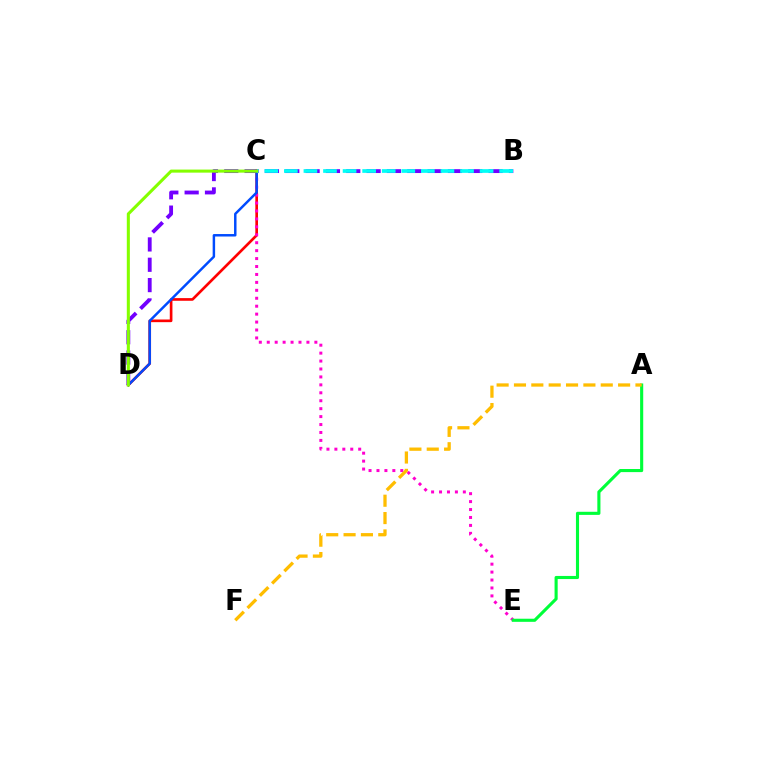{('B', 'D'): [{'color': '#7200ff', 'line_style': 'dashed', 'thickness': 2.76}], ('C', 'D'): [{'color': '#ff0000', 'line_style': 'solid', 'thickness': 1.92}, {'color': '#004bff', 'line_style': 'solid', 'thickness': 1.78}, {'color': '#84ff00', 'line_style': 'solid', 'thickness': 2.2}], ('C', 'E'): [{'color': '#ff00cf', 'line_style': 'dotted', 'thickness': 2.16}], ('A', 'E'): [{'color': '#00ff39', 'line_style': 'solid', 'thickness': 2.24}], ('B', 'C'): [{'color': '#00fff6', 'line_style': 'dashed', 'thickness': 2.66}], ('A', 'F'): [{'color': '#ffbd00', 'line_style': 'dashed', 'thickness': 2.36}]}